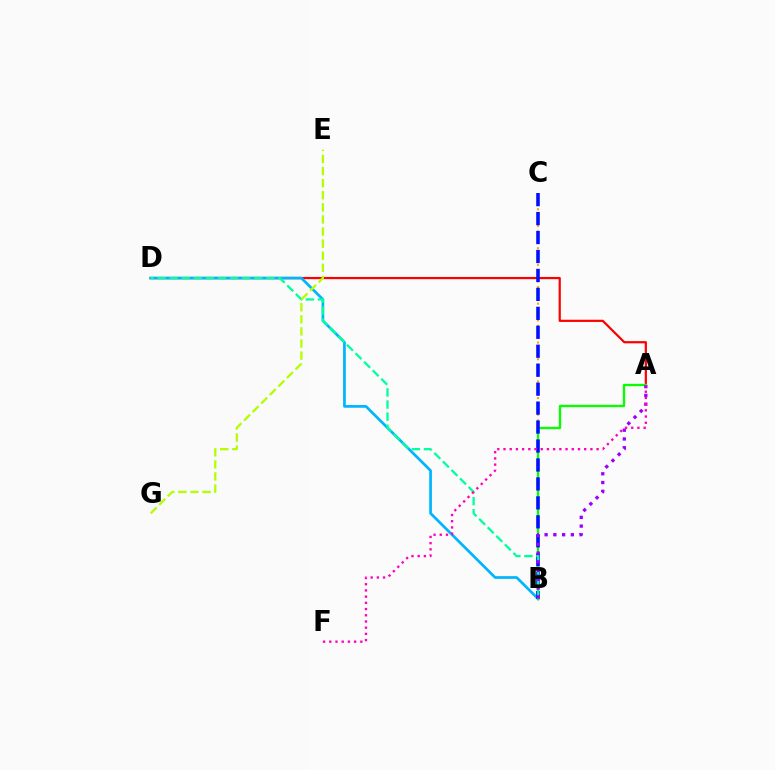{('A', 'D'): [{'color': '#ff0000', 'line_style': 'solid', 'thickness': 1.59}], ('B', 'C'): [{'color': '#ffa500', 'line_style': 'dotted', 'thickness': 1.51}, {'color': '#0010ff', 'line_style': 'dashed', 'thickness': 2.57}], ('B', 'D'): [{'color': '#00b5ff', 'line_style': 'solid', 'thickness': 1.95}, {'color': '#00ff9d', 'line_style': 'dashed', 'thickness': 1.64}], ('A', 'B'): [{'color': '#08ff00', 'line_style': 'solid', 'thickness': 1.67}, {'color': '#9b00ff', 'line_style': 'dotted', 'thickness': 2.38}], ('E', 'G'): [{'color': '#b3ff00', 'line_style': 'dashed', 'thickness': 1.64}], ('A', 'F'): [{'color': '#ff00bd', 'line_style': 'dotted', 'thickness': 1.69}]}